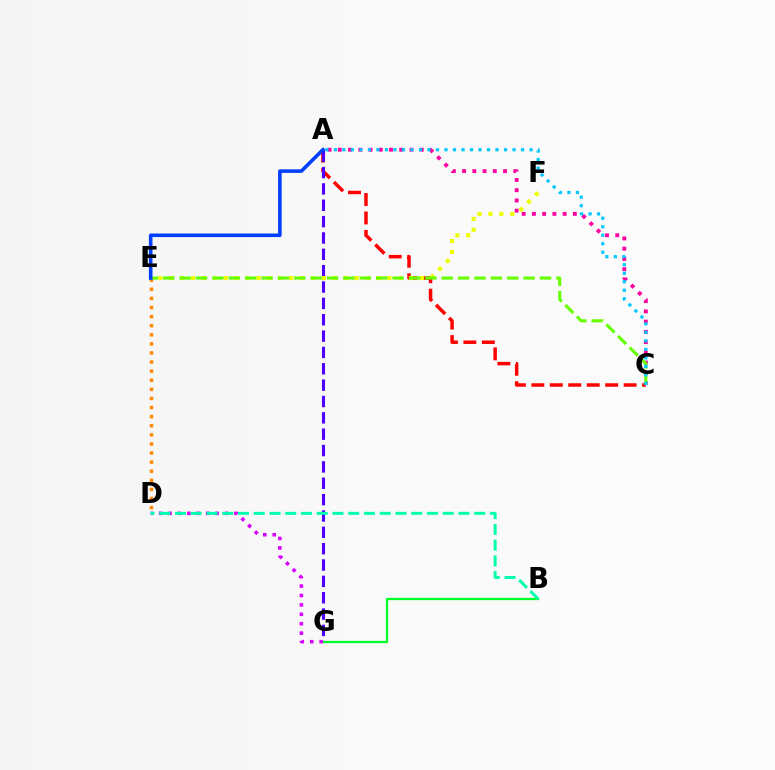{('A', 'C'): [{'color': '#ff0000', 'line_style': 'dashed', 'thickness': 2.51}, {'color': '#ff00a0', 'line_style': 'dotted', 'thickness': 2.78}, {'color': '#00c7ff', 'line_style': 'dotted', 'thickness': 2.31}], ('A', 'G'): [{'color': '#4f00ff', 'line_style': 'dashed', 'thickness': 2.22}], ('B', 'G'): [{'color': '#00ff27', 'line_style': 'solid', 'thickness': 1.63}], ('E', 'F'): [{'color': '#eeff00', 'line_style': 'dotted', 'thickness': 2.96}], ('D', 'G'): [{'color': '#d600ff', 'line_style': 'dotted', 'thickness': 2.56}], ('D', 'E'): [{'color': '#ff8800', 'line_style': 'dotted', 'thickness': 2.47}], ('B', 'D'): [{'color': '#00ffaf', 'line_style': 'dashed', 'thickness': 2.14}], ('C', 'E'): [{'color': '#66ff00', 'line_style': 'dashed', 'thickness': 2.23}], ('A', 'E'): [{'color': '#003fff', 'line_style': 'solid', 'thickness': 2.58}]}